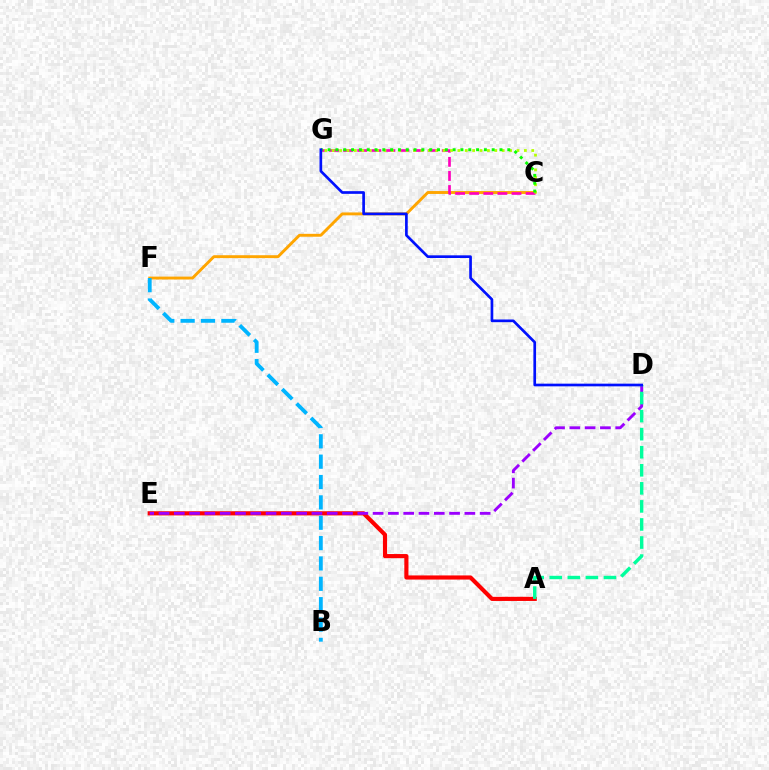{('A', 'E'): [{'color': '#ff0000', 'line_style': 'solid', 'thickness': 2.98}], ('C', 'F'): [{'color': '#ffa500', 'line_style': 'solid', 'thickness': 2.08}], ('D', 'E'): [{'color': '#9b00ff', 'line_style': 'dashed', 'thickness': 2.08}], ('C', 'G'): [{'color': '#ff00bd', 'line_style': 'dashed', 'thickness': 1.91}, {'color': '#b3ff00', 'line_style': 'dotted', 'thickness': 2.01}, {'color': '#08ff00', 'line_style': 'dotted', 'thickness': 2.12}], ('A', 'D'): [{'color': '#00ff9d', 'line_style': 'dashed', 'thickness': 2.45}], ('D', 'G'): [{'color': '#0010ff', 'line_style': 'solid', 'thickness': 1.93}], ('B', 'F'): [{'color': '#00b5ff', 'line_style': 'dashed', 'thickness': 2.77}]}